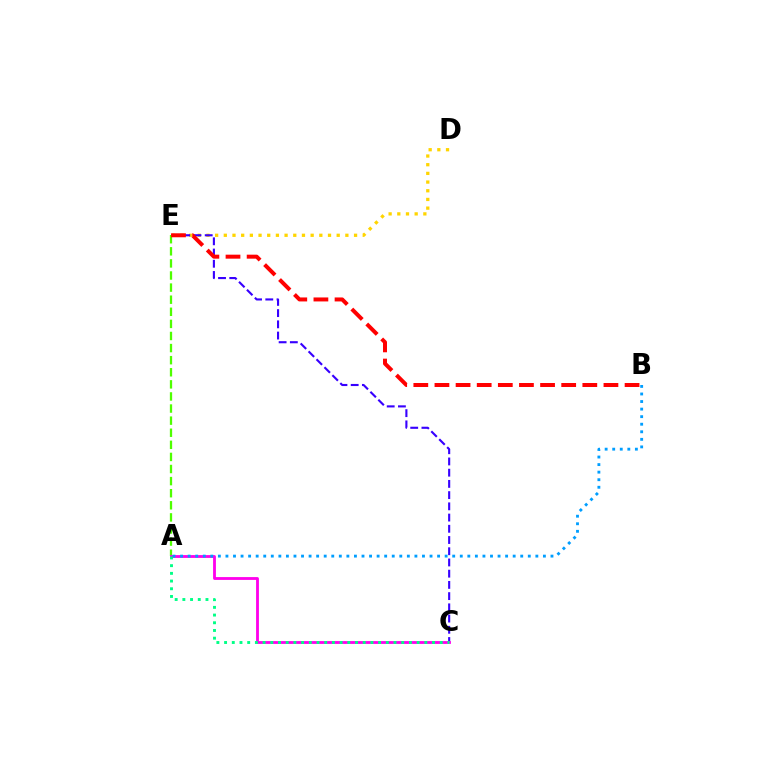{('D', 'E'): [{'color': '#ffd500', 'line_style': 'dotted', 'thickness': 2.36}], ('C', 'E'): [{'color': '#3700ff', 'line_style': 'dashed', 'thickness': 1.52}], ('A', 'E'): [{'color': '#4fff00', 'line_style': 'dashed', 'thickness': 1.64}], ('B', 'E'): [{'color': '#ff0000', 'line_style': 'dashed', 'thickness': 2.87}], ('A', 'C'): [{'color': '#ff00ed', 'line_style': 'solid', 'thickness': 2.04}, {'color': '#00ff86', 'line_style': 'dotted', 'thickness': 2.09}], ('A', 'B'): [{'color': '#009eff', 'line_style': 'dotted', 'thickness': 2.05}]}